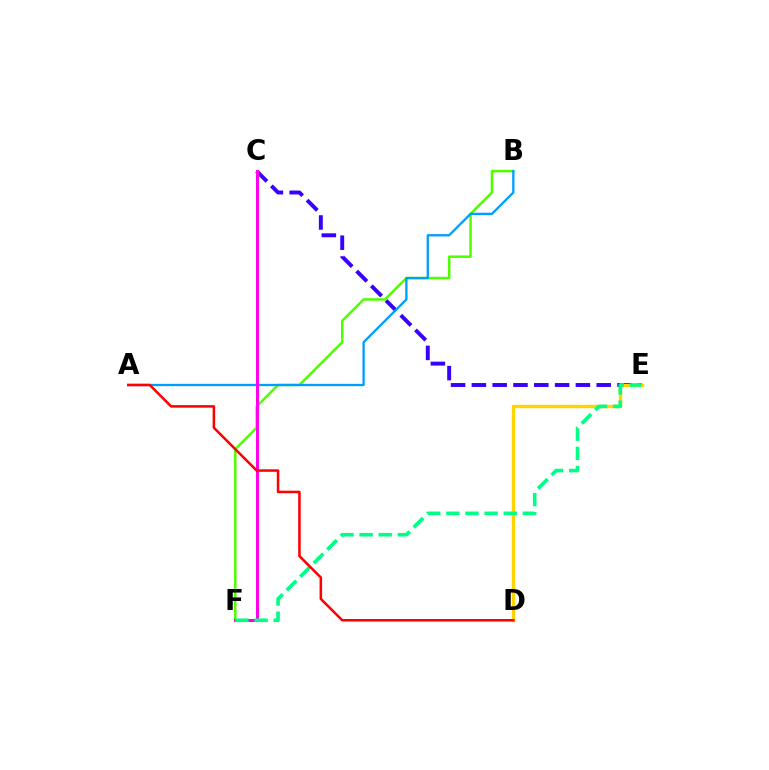{('C', 'E'): [{'color': '#3700ff', 'line_style': 'dashed', 'thickness': 2.83}], ('B', 'F'): [{'color': '#4fff00', 'line_style': 'solid', 'thickness': 1.81}], ('D', 'E'): [{'color': '#ffd500', 'line_style': 'solid', 'thickness': 2.46}], ('A', 'B'): [{'color': '#009eff', 'line_style': 'solid', 'thickness': 1.66}], ('C', 'F'): [{'color': '#ff00ed', 'line_style': 'solid', 'thickness': 2.18}], ('E', 'F'): [{'color': '#00ff86', 'line_style': 'dashed', 'thickness': 2.6}], ('A', 'D'): [{'color': '#ff0000', 'line_style': 'solid', 'thickness': 1.82}]}